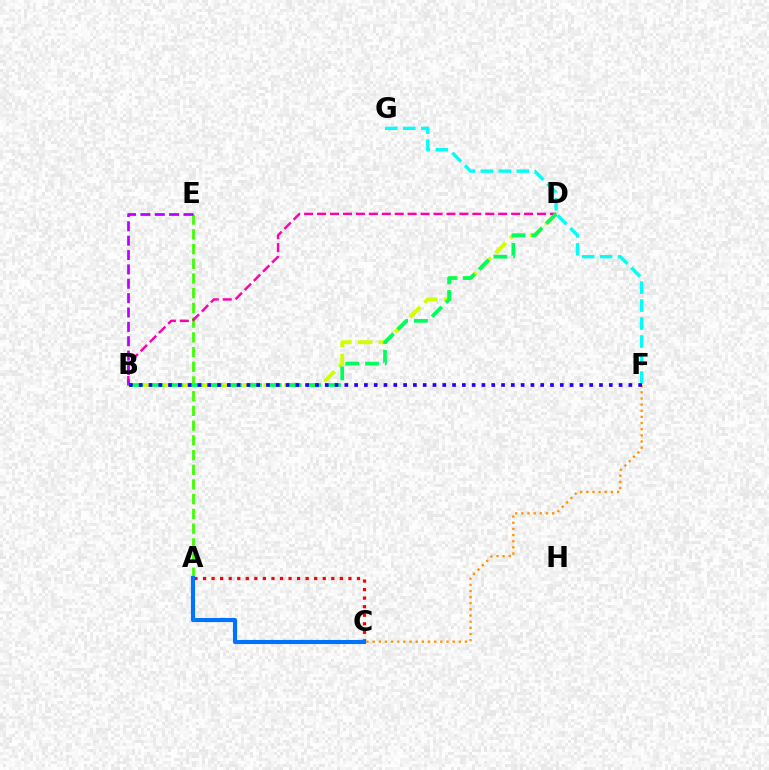{('A', 'E'): [{'color': '#3dff00', 'line_style': 'dashed', 'thickness': 2.0}], ('C', 'F'): [{'color': '#ff9400', 'line_style': 'dotted', 'thickness': 1.67}], ('B', 'D'): [{'color': '#d1ff00', 'line_style': 'dashed', 'thickness': 2.82}, {'color': '#ff00ac', 'line_style': 'dashed', 'thickness': 1.76}, {'color': '#00ff5c', 'line_style': 'dashed', 'thickness': 2.69}], ('A', 'C'): [{'color': '#ff0000', 'line_style': 'dotted', 'thickness': 2.32}, {'color': '#0074ff', 'line_style': 'solid', 'thickness': 2.97}], ('F', 'G'): [{'color': '#00fff6', 'line_style': 'dashed', 'thickness': 2.44}], ('B', 'E'): [{'color': '#b900ff', 'line_style': 'dashed', 'thickness': 1.95}], ('B', 'F'): [{'color': '#2500ff', 'line_style': 'dotted', 'thickness': 2.66}]}